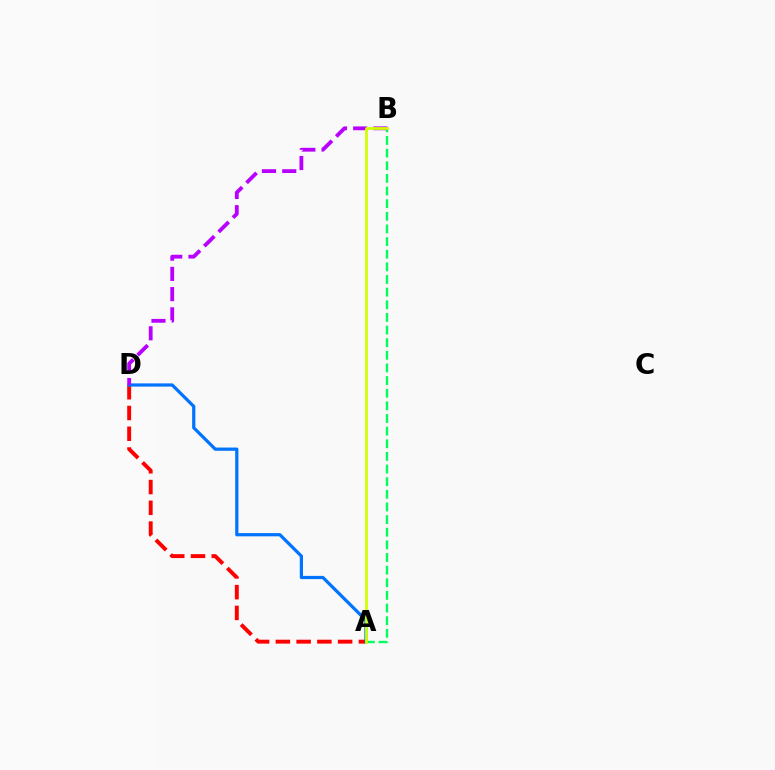{('A', 'D'): [{'color': '#ff0000', 'line_style': 'dashed', 'thickness': 2.82}, {'color': '#0074ff', 'line_style': 'solid', 'thickness': 2.32}], ('A', 'B'): [{'color': '#00ff5c', 'line_style': 'dashed', 'thickness': 1.72}, {'color': '#d1ff00', 'line_style': 'solid', 'thickness': 1.98}], ('B', 'D'): [{'color': '#b900ff', 'line_style': 'dashed', 'thickness': 2.75}]}